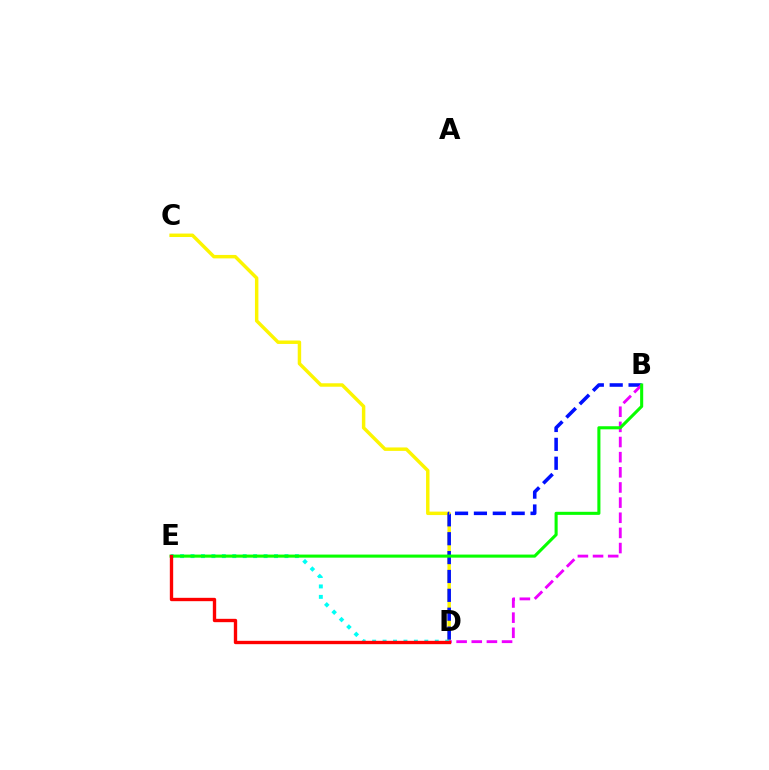{('C', 'D'): [{'color': '#fcf500', 'line_style': 'solid', 'thickness': 2.48}], ('D', 'E'): [{'color': '#00fff6', 'line_style': 'dotted', 'thickness': 2.84}, {'color': '#ff0000', 'line_style': 'solid', 'thickness': 2.42}], ('B', 'D'): [{'color': '#0010ff', 'line_style': 'dashed', 'thickness': 2.56}, {'color': '#ee00ff', 'line_style': 'dashed', 'thickness': 2.06}], ('B', 'E'): [{'color': '#08ff00', 'line_style': 'solid', 'thickness': 2.21}]}